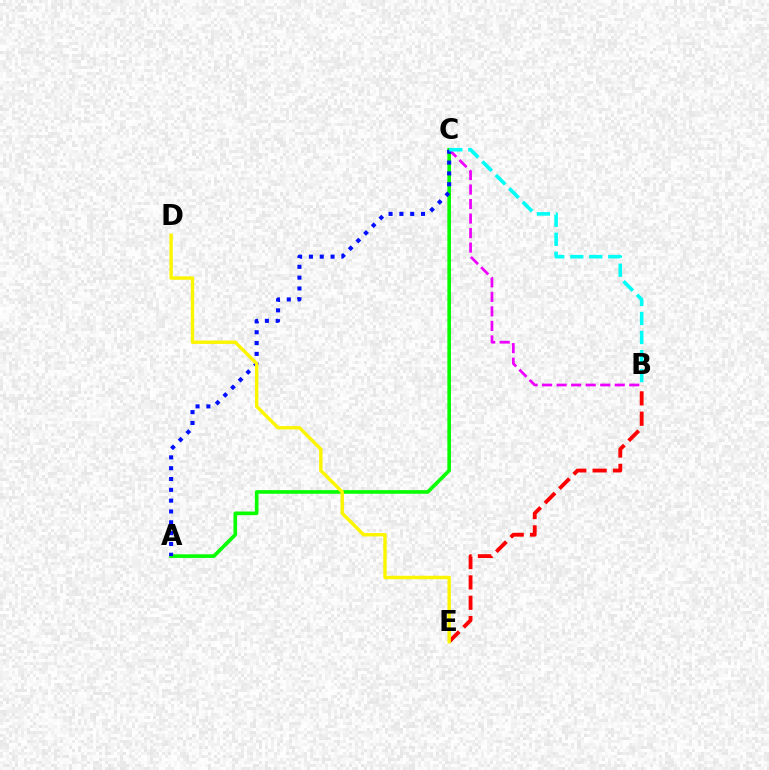{('B', 'E'): [{'color': '#ff0000', 'line_style': 'dashed', 'thickness': 2.76}], ('B', 'C'): [{'color': '#ee00ff', 'line_style': 'dashed', 'thickness': 1.97}, {'color': '#00fff6', 'line_style': 'dashed', 'thickness': 2.59}], ('A', 'C'): [{'color': '#08ff00', 'line_style': 'solid', 'thickness': 2.62}, {'color': '#0010ff', 'line_style': 'dotted', 'thickness': 2.94}], ('D', 'E'): [{'color': '#fcf500', 'line_style': 'solid', 'thickness': 2.45}]}